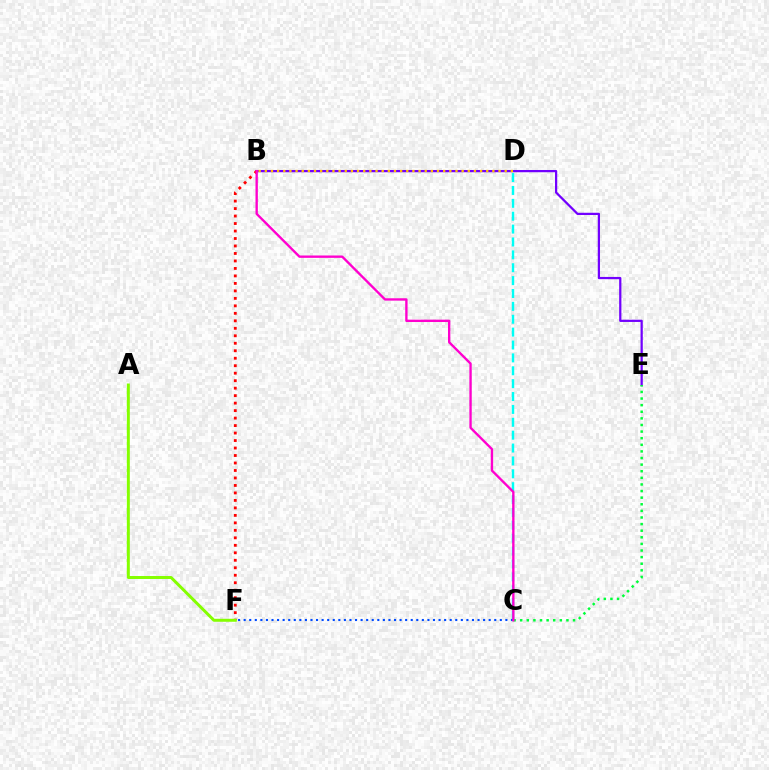{('B', 'E'): [{'color': '#7200ff', 'line_style': 'solid', 'thickness': 1.61}], ('C', 'D'): [{'color': '#00fff6', 'line_style': 'dashed', 'thickness': 1.75}], ('B', 'D'): [{'color': '#ffbd00', 'line_style': 'dotted', 'thickness': 1.67}], ('C', 'F'): [{'color': '#004bff', 'line_style': 'dotted', 'thickness': 1.51}], ('C', 'E'): [{'color': '#00ff39', 'line_style': 'dotted', 'thickness': 1.8}], ('B', 'F'): [{'color': '#ff0000', 'line_style': 'dotted', 'thickness': 2.03}], ('B', 'C'): [{'color': '#ff00cf', 'line_style': 'solid', 'thickness': 1.7}], ('A', 'F'): [{'color': '#84ff00', 'line_style': 'solid', 'thickness': 2.14}]}